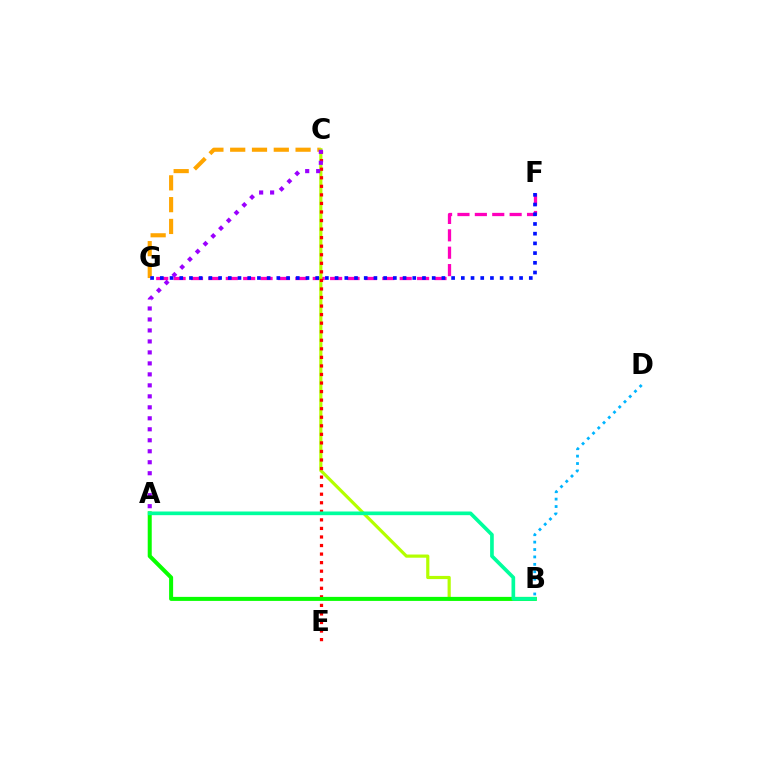{('C', 'G'): [{'color': '#ffa500', 'line_style': 'dashed', 'thickness': 2.96}], ('F', 'G'): [{'color': '#ff00bd', 'line_style': 'dashed', 'thickness': 2.36}, {'color': '#0010ff', 'line_style': 'dotted', 'thickness': 2.64}], ('B', 'C'): [{'color': '#b3ff00', 'line_style': 'solid', 'thickness': 2.29}], ('C', 'E'): [{'color': '#ff0000', 'line_style': 'dotted', 'thickness': 2.32}], ('A', 'B'): [{'color': '#08ff00', 'line_style': 'solid', 'thickness': 2.89}, {'color': '#00ff9d', 'line_style': 'solid', 'thickness': 2.64}], ('B', 'D'): [{'color': '#00b5ff', 'line_style': 'dotted', 'thickness': 2.01}], ('A', 'C'): [{'color': '#9b00ff', 'line_style': 'dotted', 'thickness': 2.98}]}